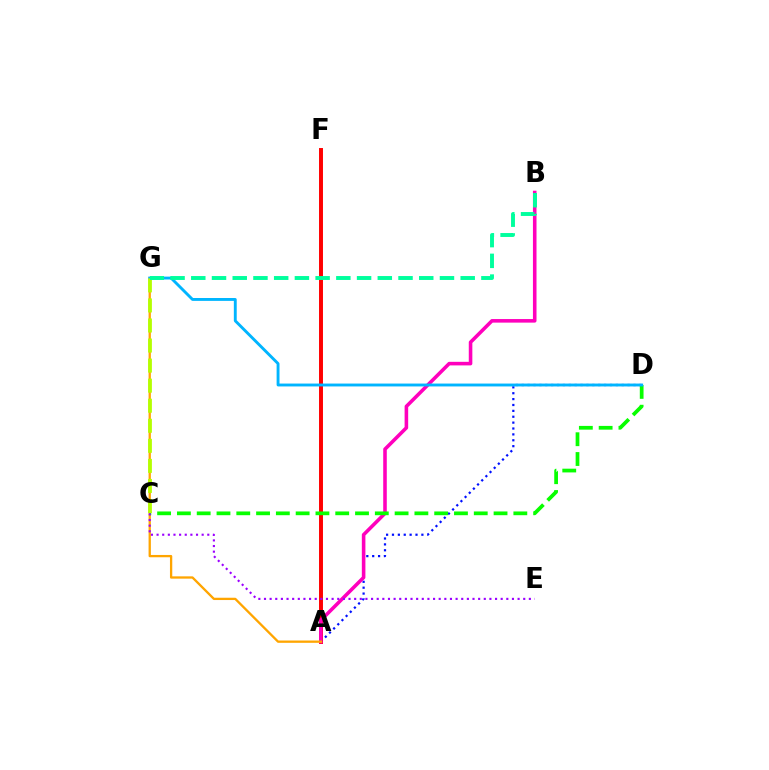{('A', 'D'): [{'color': '#0010ff', 'line_style': 'dotted', 'thickness': 1.6}], ('A', 'F'): [{'color': '#ff0000', 'line_style': 'solid', 'thickness': 2.84}], ('A', 'B'): [{'color': '#ff00bd', 'line_style': 'solid', 'thickness': 2.57}], ('A', 'G'): [{'color': '#ffa500', 'line_style': 'solid', 'thickness': 1.66}], ('C', 'D'): [{'color': '#08ff00', 'line_style': 'dashed', 'thickness': 2.69}], ('D', 'G'): [{'color': '#00b5ff', 'line_style': 'solid', 'thickness': 2.08}], ('C', 'G'): [{'color': '#b3ff00', 'line_style': 'dashed', 'thickness': 2.72}], ('C', 'E'): [{'color': '#9b00ff', 'line_style': 'dotted', 'thickness': 1.53}], ('B', 'G'): [{'color': '#00ff9d', 'line_style': 'dashed', 'thickness': 2.82}]}